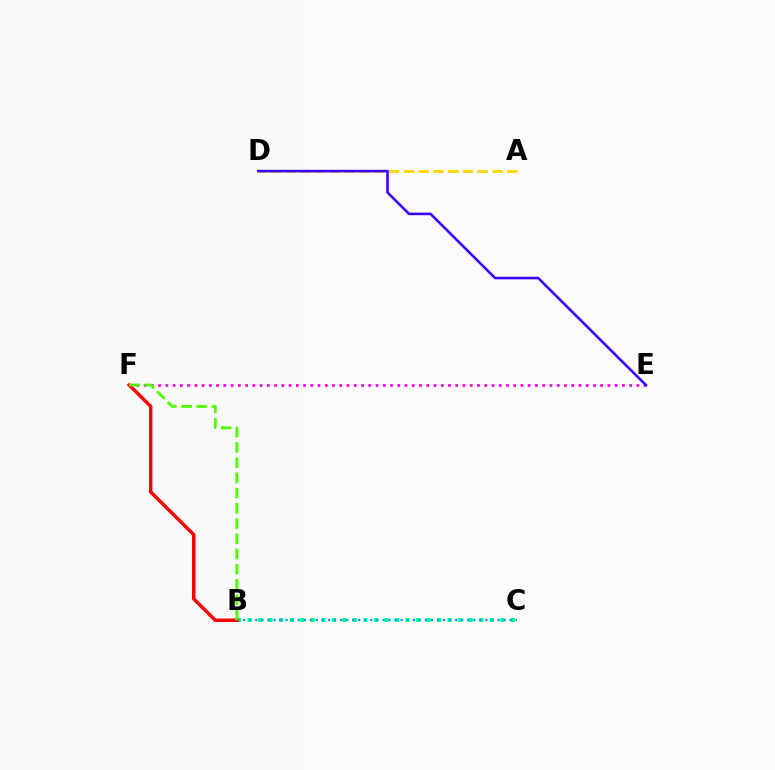{('A', 'D'): [{'color': '#ffd500', 'line_style': 'dashed', 'thickness': 2.01}], ('B', 'C'): [{'color': '#00ff86', 'line_style': 'dotted', 'thickness': 2.86}, {'color': '#009eff', 'line_style': 'dotted', 'thickness': 1.65}], ('E', 'F'): [{'color': '#ff00ed', 'line_style': 'dotted', 'thickness': 1.97}], ('B', 'F'): [{'color': '#ff0000', 'line_style': 'solid', 'thickness': 2.5}, {'color': '#4fff00', 'line_style': 'dashed', 'thickness': 2.07}], ('D', 'E'): [{'color': '#3700ff', 'line_style': 'solid', 'thickness': 1.85}]}